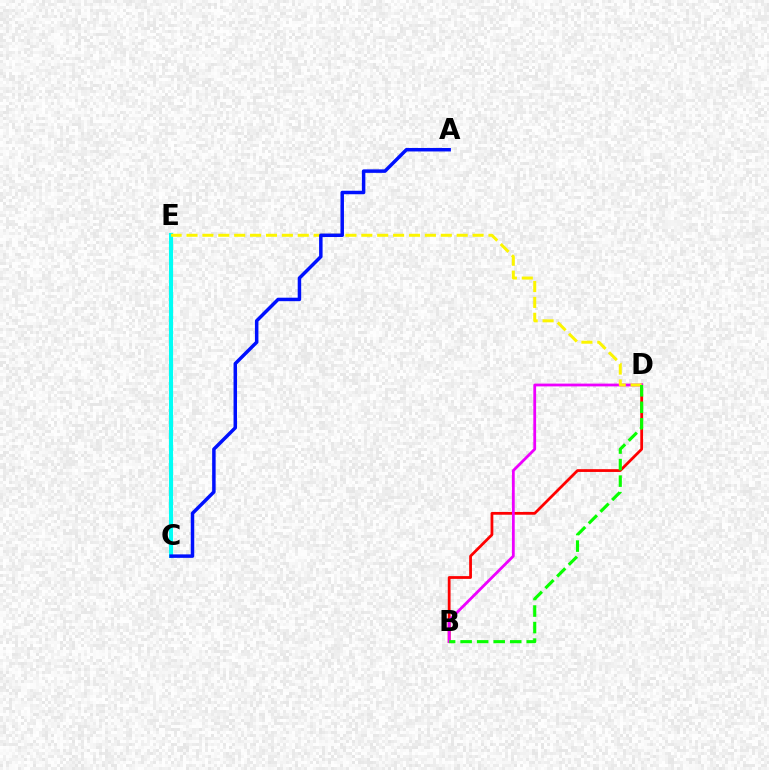{('B', 'D'): [{'color': '#ff0000', 'line_style': 'solid', 'thickness': 2.0}, {'color': '#ee00ff', 'line_style': 'solid', 'thickness': 2.01}, {'color': '#08ff00', 'line_style': 'dashed', 'thickness': 2.25}], ('C', 'E'): [{'color': '#00fff6', 'line_style': 'solid', 'thickness': 2.97}], ('D', 'E'): [{'color': '#fcf500', 'line_style': 'dashed', 'thickness': 2.16}], ('A', 'C'): [{'color': '#0010ff', 'line_style': 'solid', 'thickness': 2.51}]}